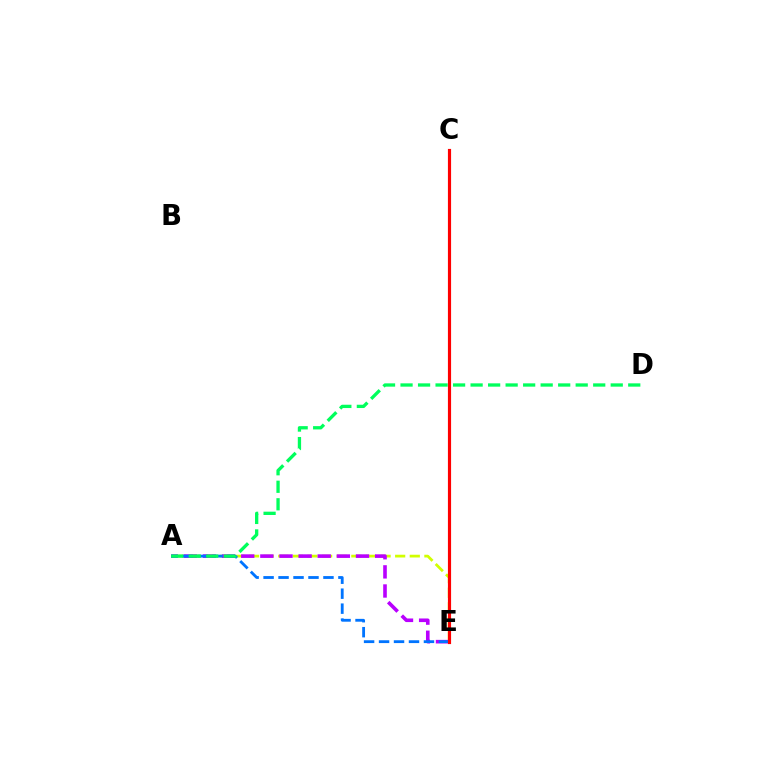{('A', 'E'): [{'color': '#d1ff00', 'line_style': 'dashed', 'thickness': 1.99}, {'color': '#b900ff', 'line_style': 'dashed', 'thickness': 2.6}, {'color': '#0074ff', 'line_style': 'dashed', 'thickness': 2.03}], ('C', 'E'): [{'color': '#ff0000', 'line_style': 'solid', 'thickness': 2.28}], ('A', 'D'): [{'color': '#00ff5c', 'line_style': 'dashed', 'thickness': 2.38}]}